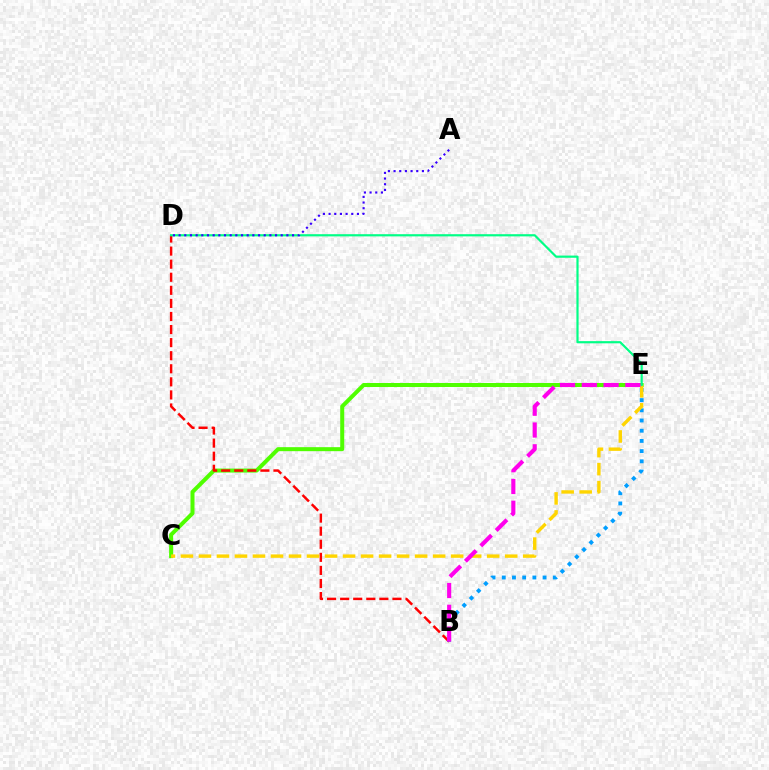{('C', 'E'): [{'color': '#4fff00', 'line_style': 'solid', 'thickness': 2.89}, {'color': '#ffd500', 'line_style': 'dashed', 'thickness': 2.45}], ('B', 'D'): [{'color': '#ff0000', 'line_style': 'dashed', 'thickness': 1.78}], ('B', 'E'): [{'color': '#009eff', 'line_style': 'dotted', 'thickness': 2.77}, {'color': '#ff00ed', 'line_style': 'dashed', 'thickness': 2.96}], ('D', 'E'): [{'color': '#00ff86', 'line_style': 'solid', 'thickness': 1.58}], ('A', 'D'): [{'color': '#3700ff', 'line_style': 'dotted', 'thickness': 1.54}]}